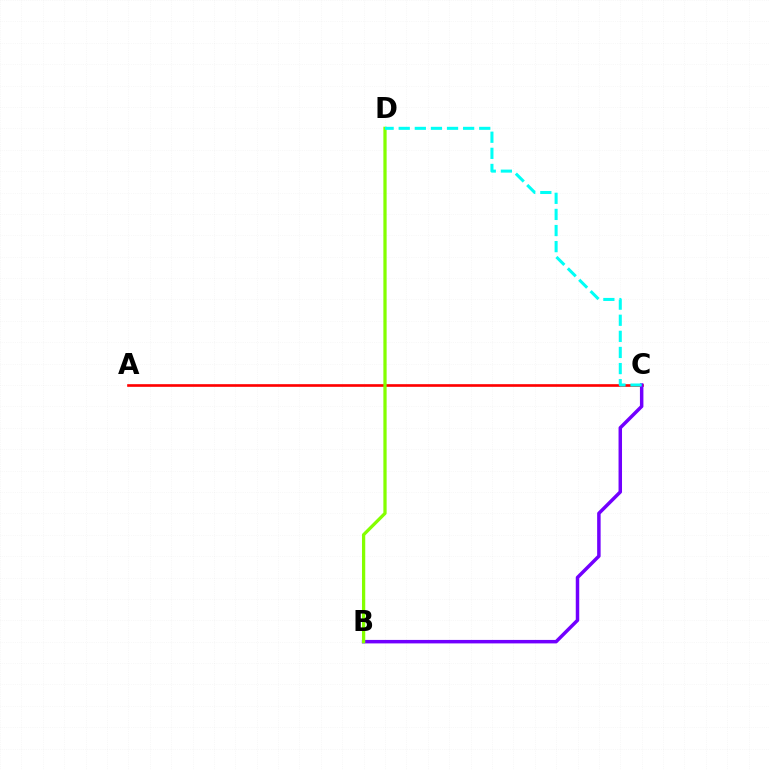{('A', 'C'): [{'color': '#ff0000', 'line_style': 'solid', 'thickness': 1.91}], ('B', 'C'): [{'color': '#7200ff', 'line_style': 'solid', 'thickness': 2.5}], ('B', 'D'): [{'color': '#84ff00', 'line_style': 'solid', 'thickness': 2.35}], ('C', 'D'): [{'color': '#00fff6', 'line_style': 'dashed', 'thickness': 2.19}]}